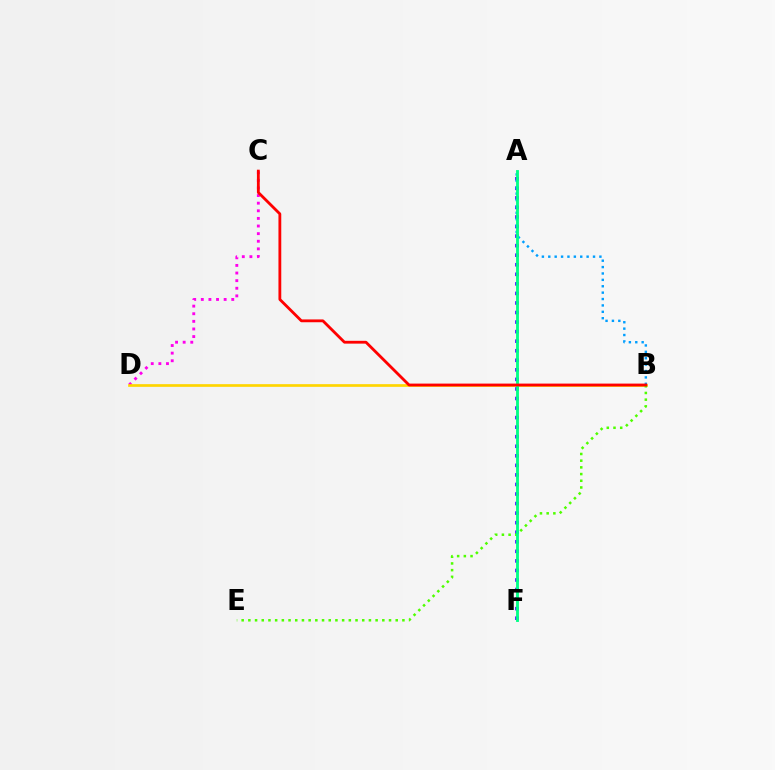{('A', 'F'): [{'color': '#3700ff', 'line_style': 'dotted', 'thickness': 2.6}, {'color': '#00ff86', 'line_style': 'solid', 'thickness': 2.05}], ('C', 'D'): [{'color': '#ff00ed', 'line_style': 'dotted', 'thickness': 2.07}], ('A', 'B'): [{'color': '#009eff', 'line_style': 'dotted', 'thickness': 1.74}], ('B', 'D'): [{'color': '#ffd500', 'line_style': 'solid', 'thickness': 1.94}], ('B', 'E'): [{'color': '#4fff00', 'line_style': 'dotted', 'thickness': 1.82}], ('B', 'C'): [{'color': '#ff0000', 'line_style': 'solid', 'thickness': 2.03}]}